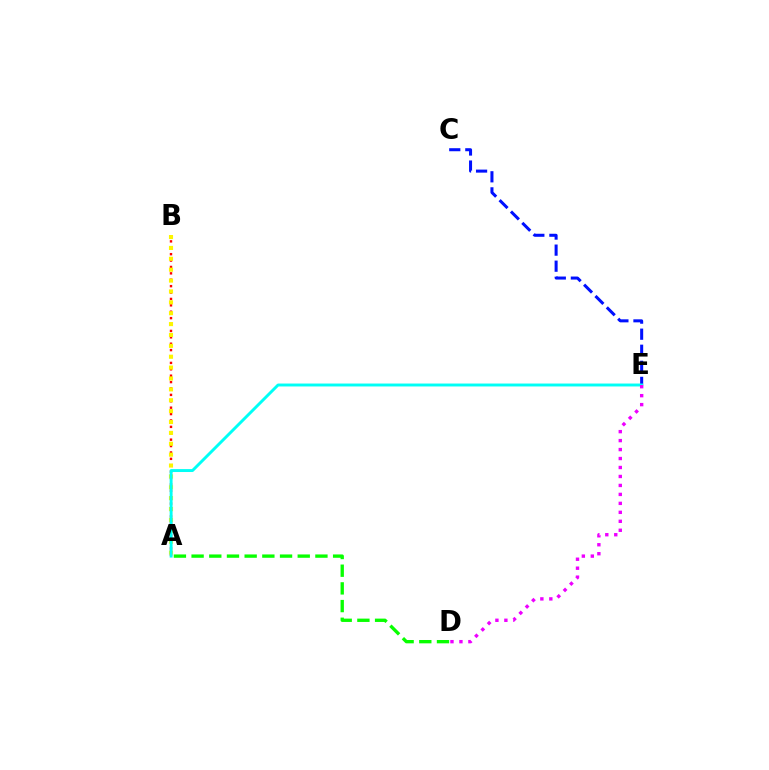{('A', 'B'): [{'color': '#ff0000', 'line_style': 'dotted', 'thickness': 1.74}, {'color': '#fcf500', 'line_style': 'dotted', 'thickness': 2.96}], ('C', 'E'): [{'color': '#0010ff', 'line_style': 'dashed', 'thickness': 2.18}], ('A', 'E'): [{'color': '#00fff6', 'line_style': 'solid', 'thickness': 2.1}], ('A', 'D'): [{'color': '#08ff00', 'line_style': 'dashed', 'thickness': 2.4}], ('D', 'E'): [{'color': '#ee00ff', 'line_style': 'dotted', 'thickness': 2.44}]}